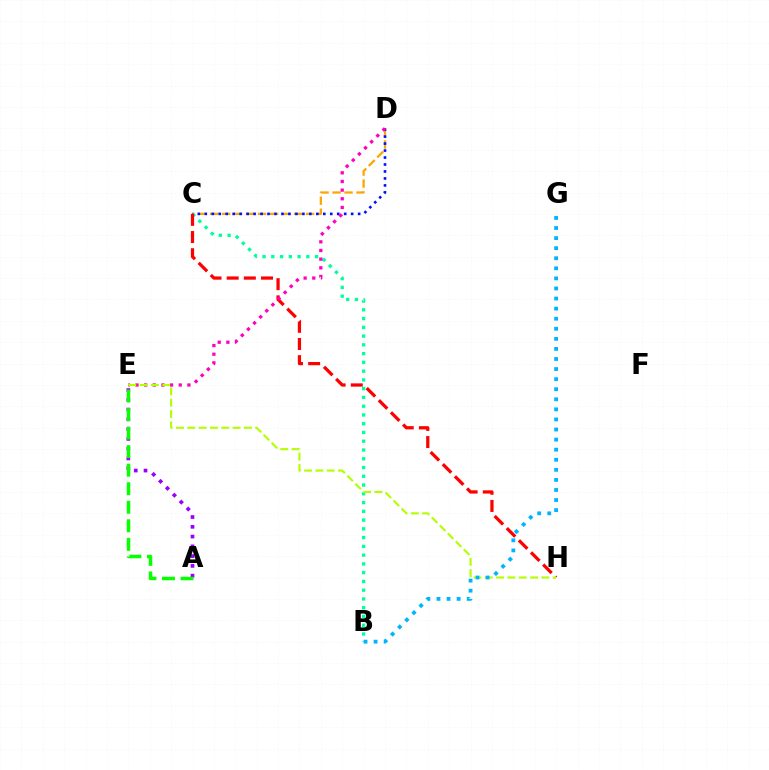{('C', 'D'): [{'color': '#ffa500', 'line_style': 'dashed', 'thickness': 1.63}, {'color': '#0010ff', 'line_style': 'dotted', 'thickness': 1.89}], ('B', 'C'): [{'color': '#00ff9d', 'line_style': 'dotted', 'thickness': 2.38}], ('C', 'H'): [{'color': '#ff0000', 'line_style': 'dashed', 'thickness': 2.33}], ('A', 'E'): [{'color': '#9b00ff', 'line_style': 'dotted', 'thickness': 2.65}, {'color': '#08ff00', 'line_style': 'dashed', 'thickness': 2.52}], ('D', 'E'): [{'color': '#ff00bd', 'line_style': 'dotted', 'thickness': 2.35}], ('E', 'H'): [{'color': '#b3ff00', 'line_style': 'dashed', 'thickness': 1.54}], ('B', 'G'): [{'color': '#00b5ff', 'line_style': 'dotted', 'thickness': 2.74}]}